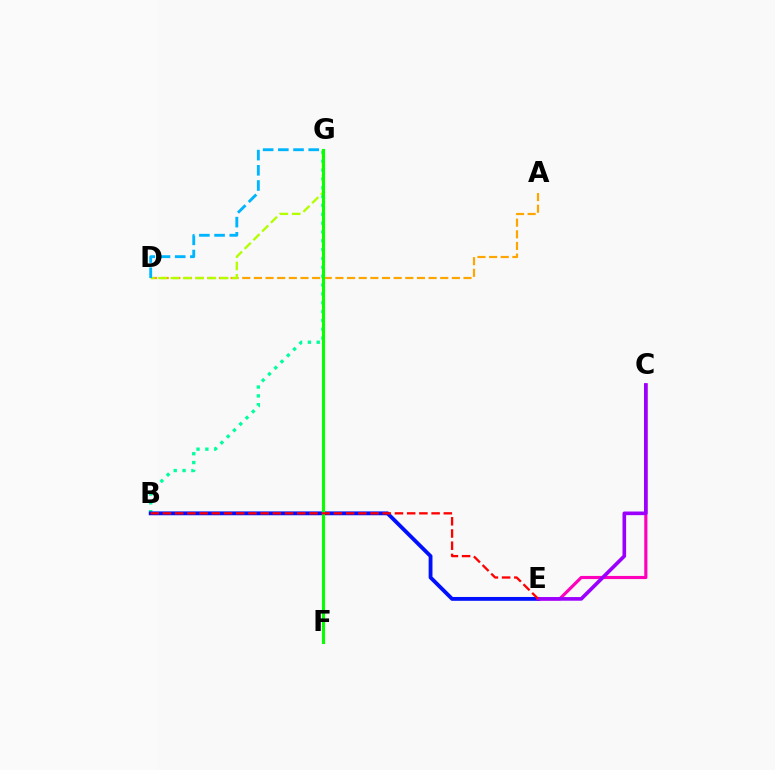{('A', 'D'): [{'color': '#ffa500', 'line_style': 'dashed', 'thickness': 1.58}], ('B', 'G'): [{'color': '#00ff9d', 'line_style': 'dotted', 'thickness': 2.4}], ('C', 'E'): [{'color': '#ff00bd', 'line_style': 'solid', 'thickness': 2.26}, {'color': '#9b00ff', 'line_style': 'solid', 'thickness': 2.62}], ('D', 'G'): [{'color': '#b3ff00', 'line_style': 'dashed', 'thickness': 1.68}, {'color': '#00b5ff', 'line_style': 'dashed', 'thickness': 2.06}], ('B', 'E'): [{'color': '#0010ff', 'line_style': 'solid', 'thickness': 2.76}, {'color': '#ff0000', 'line_style': 'dashed', 'thickness': 1.66}], ('F', 'G'): [{'color': '#08ff00', 'line_style': 'solid', 'thickness': 2.23}]}